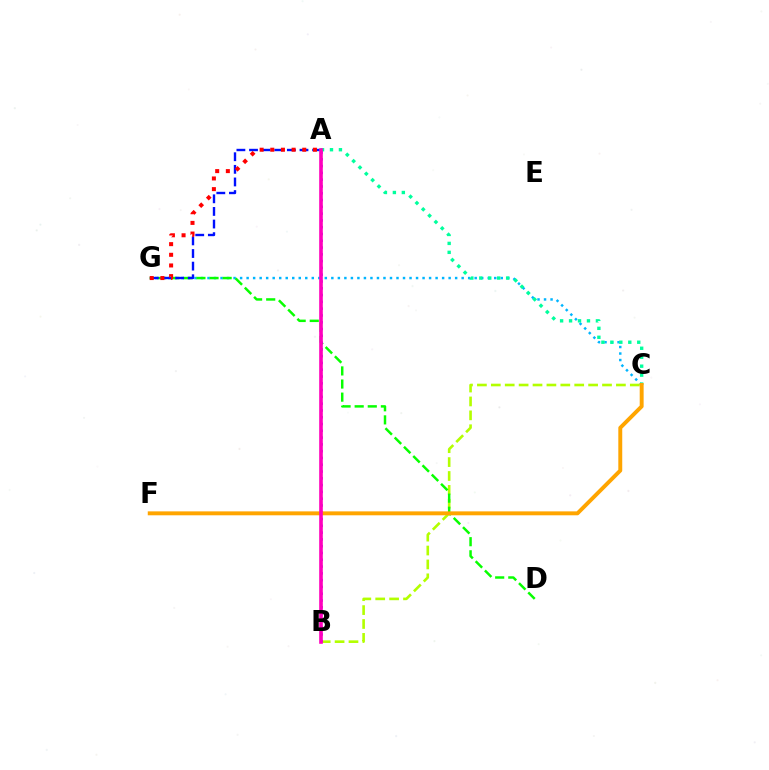{('C', 'G'): [{'color': '#00b5ff', 'line_style': 'dotted', 'thickness': 1.77}], ('B', 'C'): [{'color': '#b3ff00', 'line_style': 'dashed', 'thickness': 1.89}], ('A', 'C'): [{'color': '#00ff9d', 'line_style': 'dotted', 'thickness': 2.43}], ('D', 'G'): [{'color': '#08ff00', 'line_style': 'dashed', 'thickness': 1.78}], ('A', 'G'): [{'color': '#0010ff', 'line_style': 'dashed', 'thickness': 1.71}, {'color': '#ff0000', 'line_style': 'dotted', 'thickness': 2.9}], ('A', 'B'): [{'color': '#9b00ff', 'line_style': 'dotted', 'thickness': 1.84}, {'color': '#ff00bd', 'line_style': 'solid', 'thickness': 2.6}], ('C', 'F'): [{'color': '#ffa500', 'line_style': 'solid', 'thickness': 2.82}]}